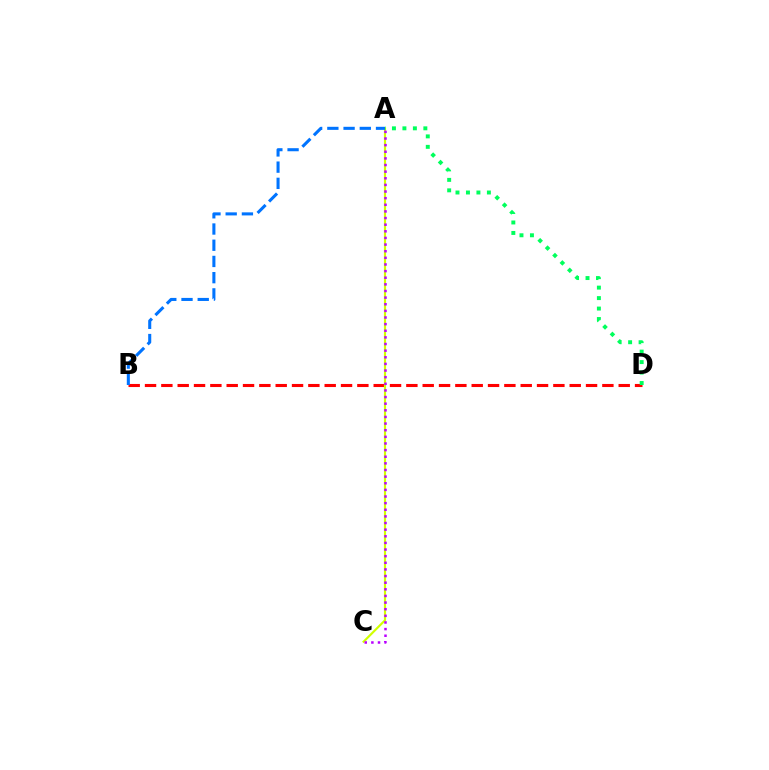{('B', 'D'): [{'color': '#ff0000', 'line_style': 'dashed', 'thickness': 2.22}], ('A', 'C'): [{'color': '#d1ff00', 'line_style': 'solid', 'thickness': 1.55}, {'color': '#b900ff', 'line_style': 'dotted', 'thickness': 1.8}], ('A', 'D'): [{'color': '#00ff5c', 'line_style': 'dotted', 'thickness': 2.84}], ('A', 'B'): [{'color': '#0074ff', 'line_style': 'dashed', 'thickness': 2.2}]}